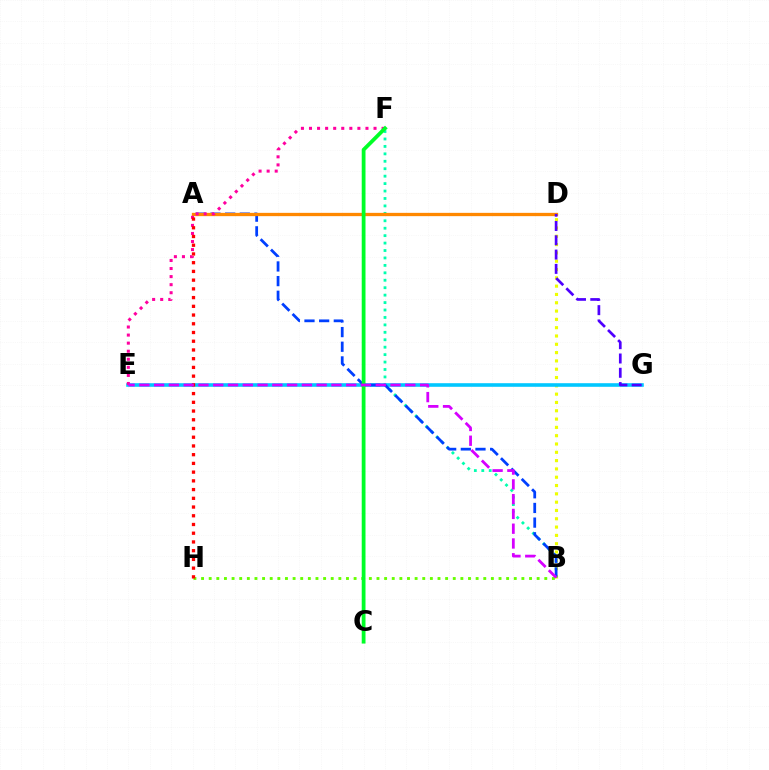{('B', 'F'): [{'color': '#00ffaf', 'line_style': 'dotted', 'thickness': 2.02}], ('B', 'D'): [{'color': '#eeff00', 'line_style': 'dotted', 'thickness': 2.26}], ('E', 'G'): [{'color': '#00c7ff', 'line_style': 'solid', 'thickness': 2.59}], ('A', 'B'): [{'color': '#003fff', 'line_style': 'dashed', 'thickness': 1.99}], ('B', 'H'): [{'color': '#66ff00', 'line_style': 'dotted', 'thickness': 2.07}], ('A', 'D'): [{'color': '#ff8800', 'line_style': 'solid', 'thickness': 2.37}], ('D', 'G'): [{'color': '#4f00ff', 'line_style': 'dashed', 'thickness': 1.94}], ('E', 'F'): [{'color': '#ff00a0', 'line_style': 'dotted', 'thickness': 2.19}], ('C', 'F'): [{'color': '#00ff27', 'line_style': 'solid', 'thickness': 2.72}], ('A', 'H'): [{'color': '#ff0000', 'line_style': 'dotted', 'thickness': 2.37}], ('B', 'E'): [{'color': '#d600ff', 'line_style': 'dashed', 'thickness': 2.01}]}